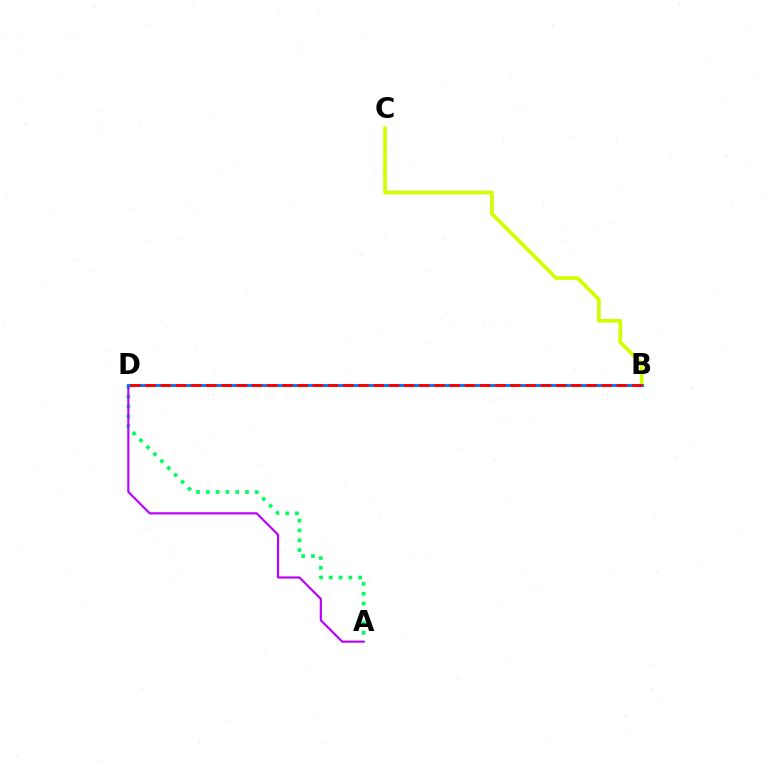{('A', 'D'): [{'color': '#00ff5c', 'line_style': 'dotted', 'thickness': 2.66}, {'color': '#b900ff', 'line_style': 'solid', 'thickness': 1.54}], ('B', 'C'): [{'color': '#d1ff00', 'line_style': 'solid', 'thickness': 2.67}], ('B', 'D'): [{'color': '#0074ff', 'line_style': 'solid', 'thickness': 2.02}, {'color': '#ff0000', 'line_style': 'dashed', 'thickness': 2.07}]}